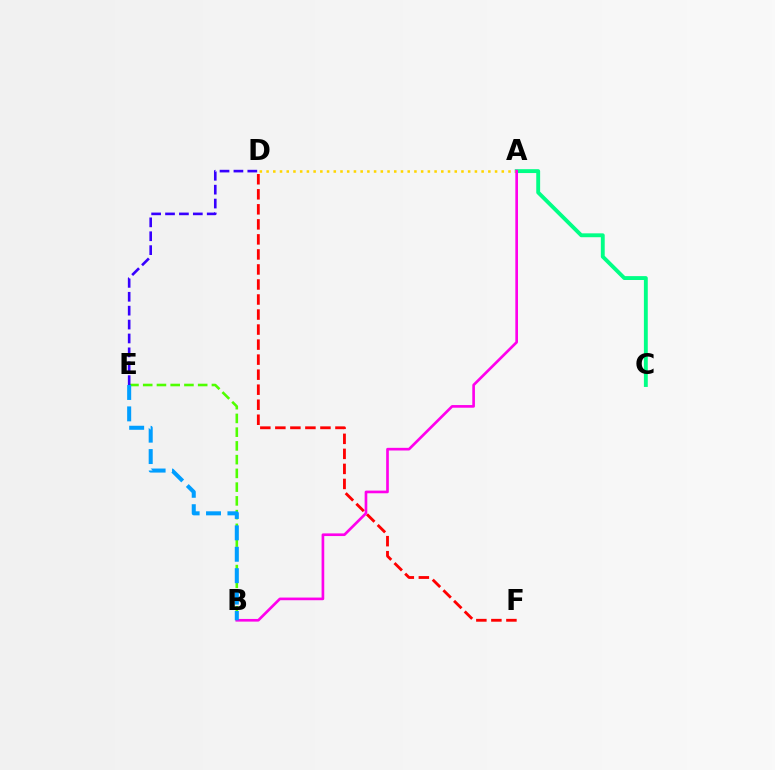{('B', 'E'): [{'color': '#4fff00', 'line_style': 'dashed', 'thickness': 1.87}, {'color': '#009eff', 'line_style': 'dashed', 'thickness': 2.91}], ('A', 'C'): [{'color': '#00ff86', 'line_style': 'solid', 'thickness': 2.79}], ('A', 'D'): [{'color': '#ffd500', 'line_style': 'dotted', 'thickness': 1.83}], ('A', 'B'): [{'color': '#ff00ed', 'line_style': 'solid', 'thickness': 1.92}], ('D', 'E'): [{'color': '#3700ff', 'line_style': 'dashed', 'thickness': 1.89}], ('D', 'F'): [{'color': '#ff0000', 'line_style': 'dashed', 'thickness': 2.04}]}